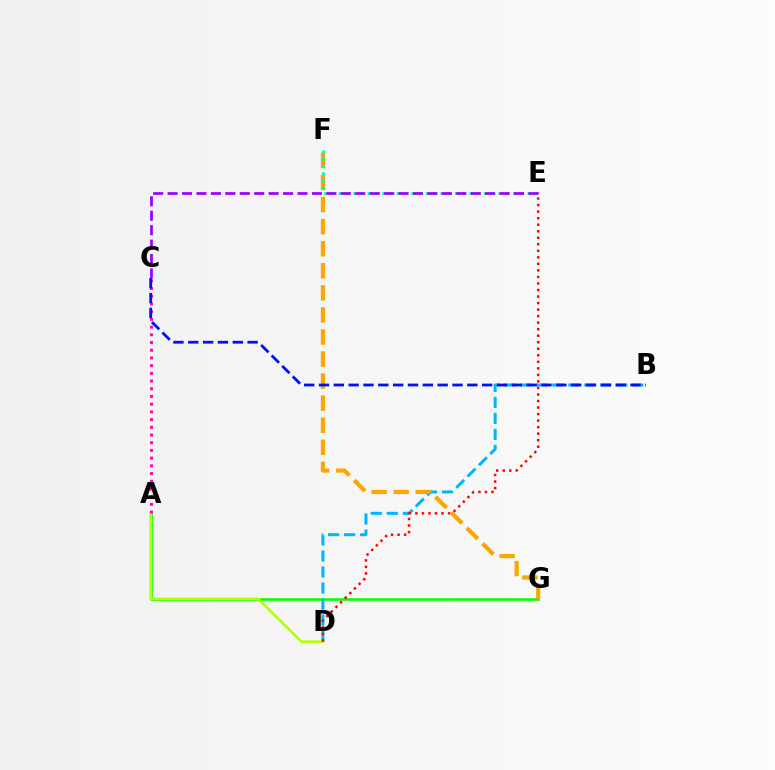{('A', 'G'): [{'color': '#08ff00', 'line_style': 'solid', 'thickness': 1.86}], ('B', 'D'): [{'color': '#00b5ff', 'line_style': 'dashed', 'thickness': 2.17}], ('A', 'D'): [{'color': '#b3ff00', 'line_style': 'solid', 'thickness': 1.84}], ('D', 'E'): [{'color': '#ff0000', 'line_style': 'dotted', 'thickness': 1.77}], ('F', 'G'): [{'color': '#ffa500', 'line_style': 'dashed', 'thickness': 3.0}], ('E', 'F'): [{'color': '#00ff9d', 'line_style': 'dotted', 'thickness': 1.97}], ('A', 'C'): [{'color': '#ff00bd', 'line_style': 'dotted', 'thickness': 2.09}], ('C', 'E'): [{'color': '#9b00ff', 'line_style': 'dashed', 'thickness': 1.96}], ('B', 'C'): [{'color': '#0010ff', 'line_style': 'dashed', 'thickness': 2.02}]}